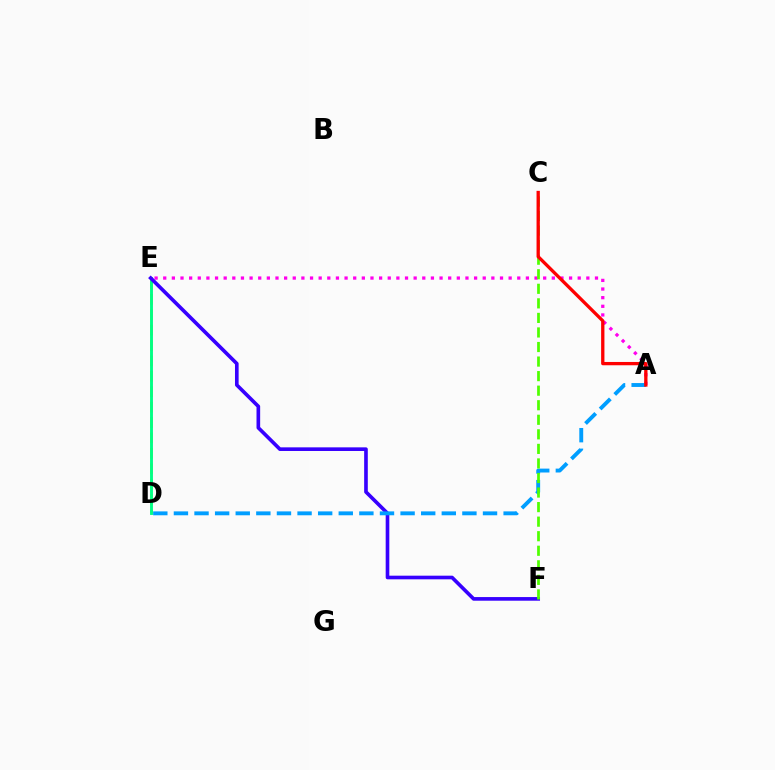{('D', 'E'): [{'color': '#ffd500', 'line_style': 'dashed', 'thickness': 2.09}, {'color': '#00ff86', 'line_style': 'solid', 'thickness': 2.08}], ('A', 'E'): [{'color': '#ff00ed', 'line_style': 'dotted', 'thickness': 2.35}], ('E', 'F'): [{'color': '#3700ff', 'line_style': 'solid', 'thickness': 2.62}], ('A', 'D'): [{'color': '#009eff', 'line_style': 'dashed', 'thickness': 2.8}], ('C', 'F'): [{'color': '#4fff00', 'line_style': 'dashed', 'thickness': 1.98}], ('A', 'C'): [{'color': '#ff0000', 'line_style': 'solid', 'thickness': 2.38}]}